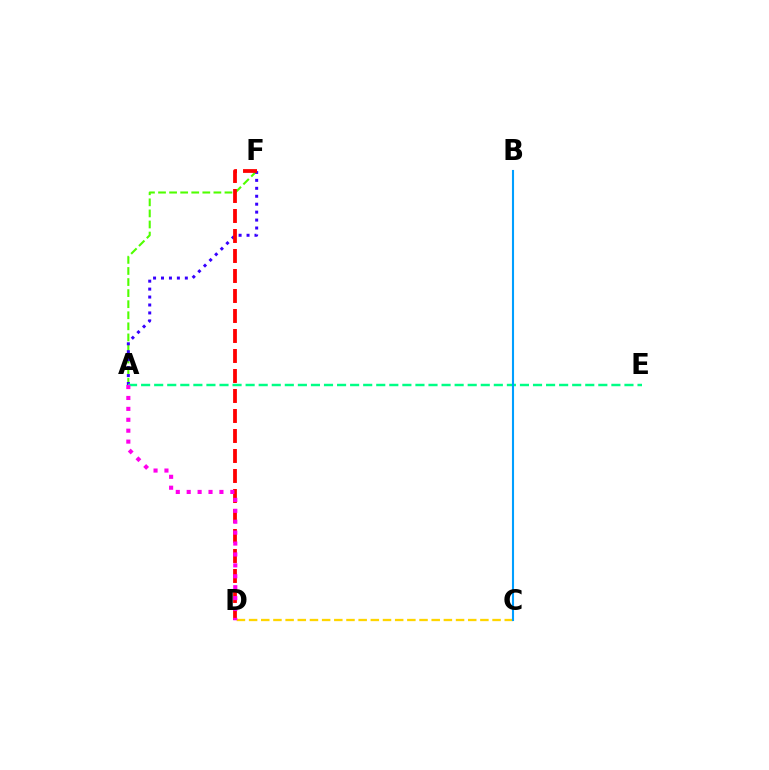{('A', 'F'): [{'color': '#4fff00', 'line_style': 'dashed', 'thickness': 1.5}, {'color': '#3700ff', 'line_style': 'dotted', 'thickness': 2.16}], ('D', 'F'): [{'color': '#ff0000', 'line_style': 'dashed', 'thickness': 2.72}], ('C', 'D'): [{'color': '#ffd500', 'line_style': 'dashed', 'thickness': 1.65}], ('A', 'E'): [{'color': '#00ff86', 'line_style': 'dashed', 'thickness': 1.77}], ('A', 'D'): [{'color': '#ff00ed', 'line_style': 'dotted', 'thickness': 2.96}], ('B', 'C'): [{'color': '#009eff', 'line_style': 'solid', 'thickness': 1.51}]}